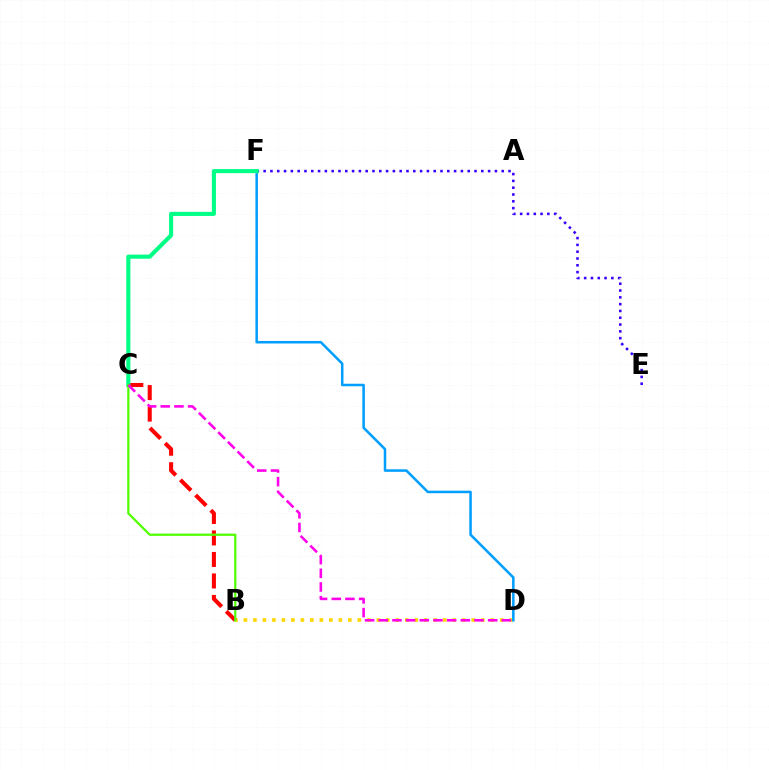{('E', 'F'): [{'color': '#3700ff', 'line_style': 'dotted', 'thickness': 1.85}], ('B', 'D'): [{'color': '#ffd500', 'line_style': 'dotted', 'thickness': 2.58}], ('B', 'C'): [{'color': '#ff0000', 'line_style': 'dashed', 'thickness': 2.92}, {'color': '#4fff00', 'line_style': 'solid', 'thickness': 1.61}], ('D', 'F'): [{'color': '#009eff', 'line_style': 'solid', 'thickness': 1.82}], ('C', 'F'): [{'color': '#00ff86', 'line_style': 'solid', 'thickness': 2.95}], ('C', 'D'): [{'color': '#ff00ed', 'line_style': 'dashed', 'thickness': 1.86}]}